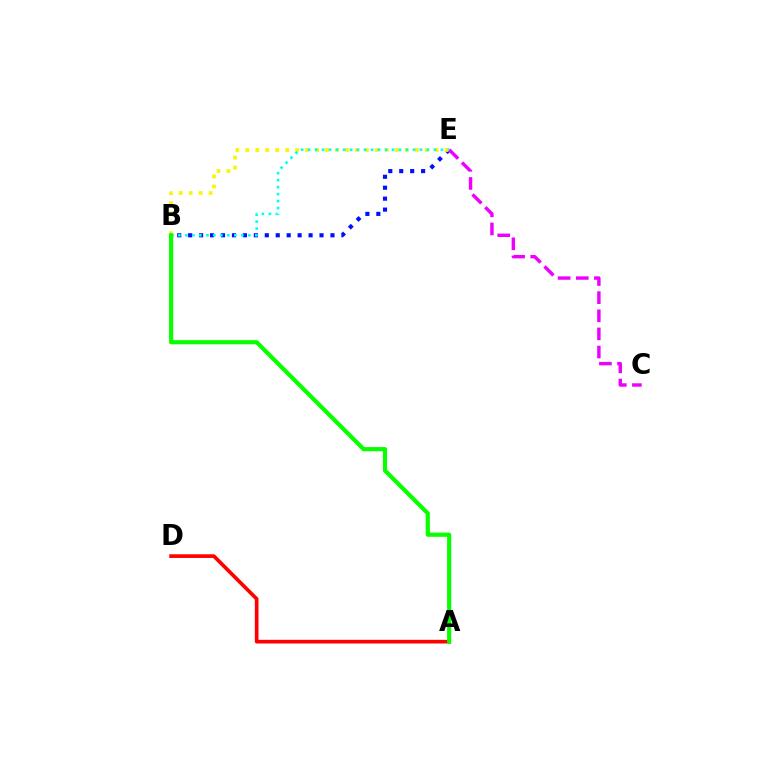{('B', 'E'): [{'color': '#0010ff', 'line_style': 'dotted', 'thickness': 2.97}, {'color': '#fcf500', 'line_style': 'dotted', 'thickness': 2.71}, {'color': '#00fff6', 'line_style': 'dotted', 'thickness': 1.9}], ('C', 'E'): [{'color': '#ee00ff', 'line_style': 'dashed', 'thickness': 2.46}], ('A', 'D'): [{'color': '#ff0000', 'line_style': 'solid', 'thickness': 2.64}], ('A', 'B'): [{'color': '#08ff00', 'line_style': 'solid', 'thickness': 2.99}]}